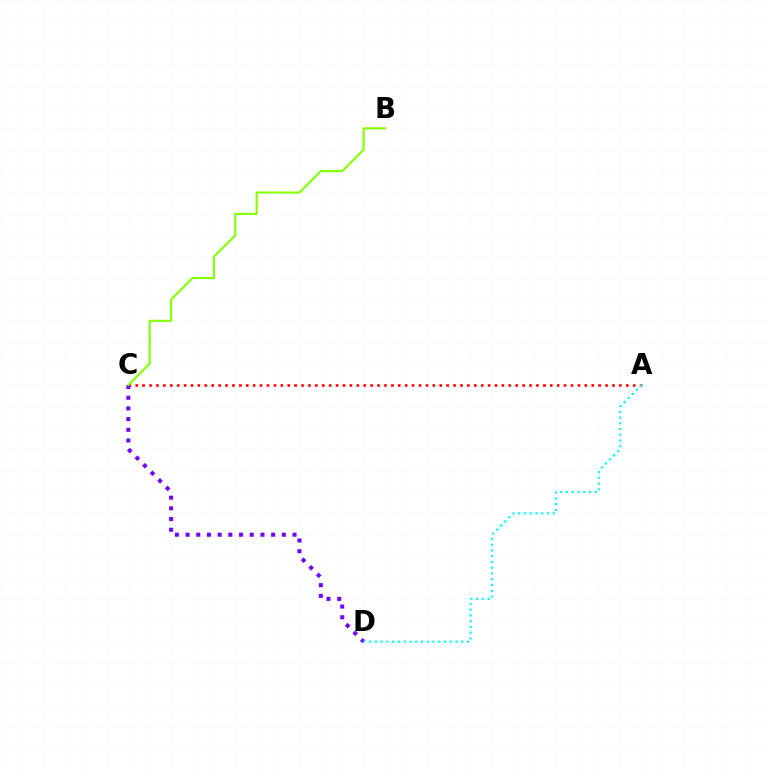{('A', 'C'): [{'color': '#ff0000', 'line_style': 'dotted', 'thickness': 1.88}], ('C', 'D'): [{'color': '#7200ff', 'line_style': 'dotted', 'thickness': 2.91}], ('A', 'D'): [{'color': '#00fff6', 'line_style': 'dotted', 'thickness': 1.56}], ('B', 'C'): [{'color': '#84ff00', 'line_style': 'solid', 'thickness': 1.53}]}